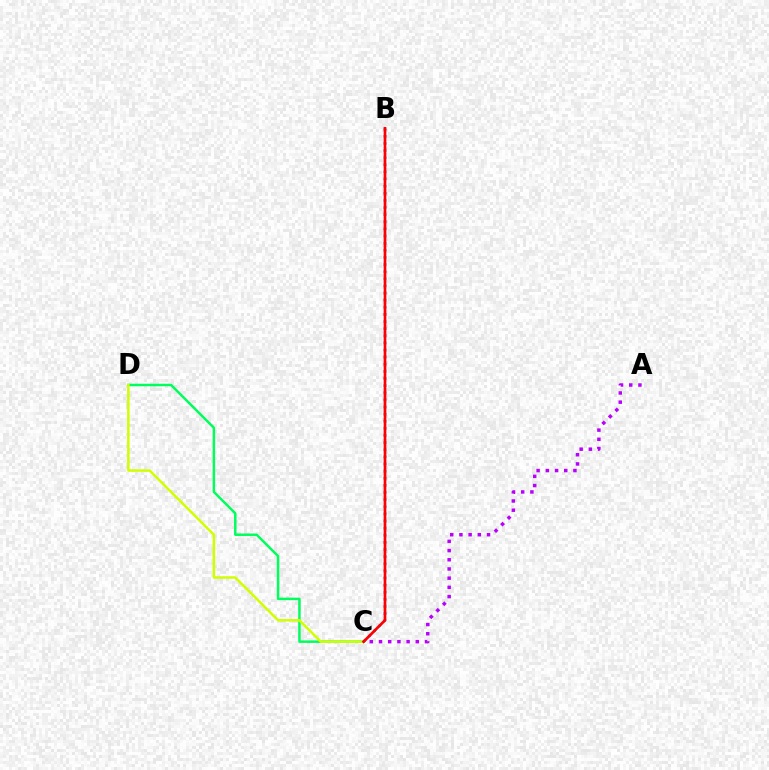{('A', 'C'): [{'color': '#b900ff', 'line_style': 'dotted', 'thickness': 2.5}], ('C', 'D'): [{'color': '#00ff5c', 'line_style': 'solid', 'thickness': 1.79}, {'color': '#d1ff00', 'line_style': 'solid', 'thickness': 1.79}], ('B', 'C'): [{'color': '#0074ff', 'line_style': 'dotted', 'thickness': 1.94}, {'color': '#ff0000', 'line_style': 'solid', 'thickness': 1.94}]}